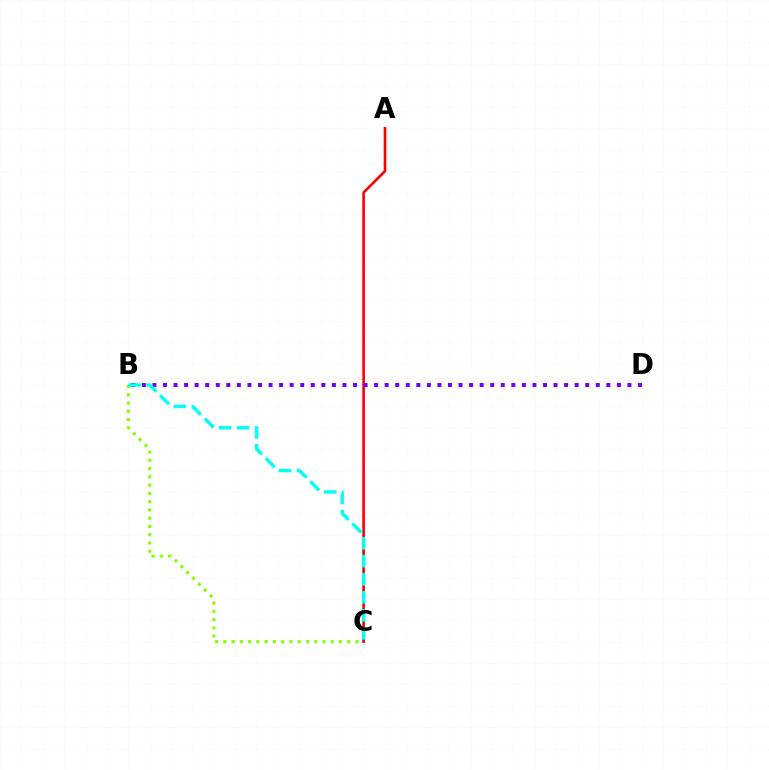{('A', 'C'): [{'color': '#ff0000', 'line_style': 'solid', 'thickness': 1.9}], ('B', 'C'): [{'color': '#84ff00', 'line_style': 'dotted', 'thickness': 2.25}, {'color': '#00fff6', 'line_style': 'dashed', 'thickness': 2.45}], ('B', 'D'): [{'color': '#7200ff', 'line_style': 'dotted', 'thickness': 2.87}]}